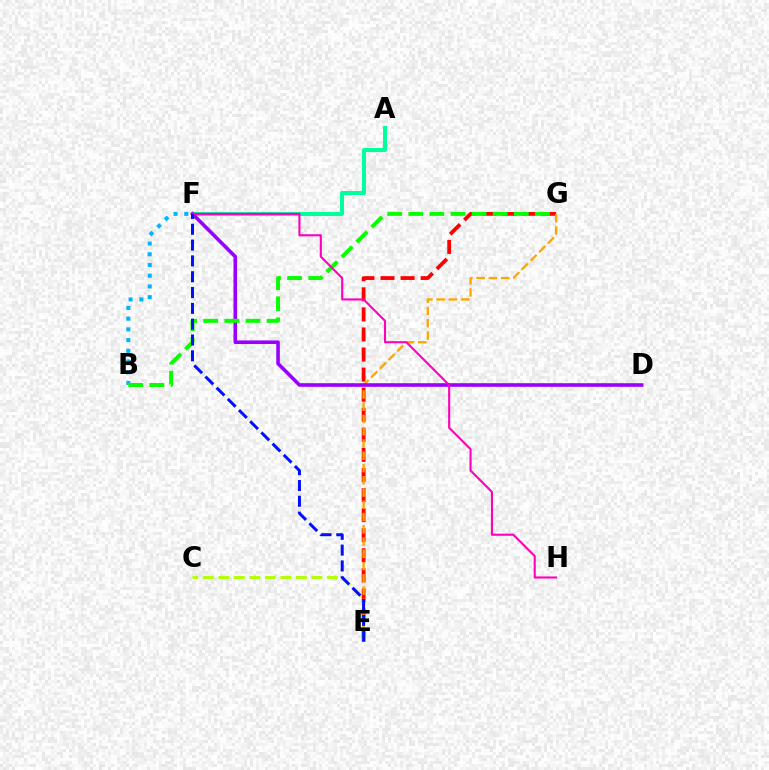{('B', 'F'): [{'color': '#00b5ff', 'line_style': 'dotted', 'thickness': 2.91}], ('E', 'G'): [{'color': '#ff0000', 'line_style': 'dashed', 'thickness': 2.73}, {'color': '#ffa500', 'line_style': 'dashed', 'thickness': 1.67}], ('A', 'F'): [{'color': '#00ff9d', 'line_style': 'solid', 'thickness': 2.9}], ('C', 'E'): [{'color': '#b3ff00', 'line_style': 'dashed', 'thickness': 2.11}], ('D', 'F'): [{'color': '#9b00ff', 'line_style': 'solid', 'thickness': 2.59}], ('B', 'G'): [{'color': '#08ff00', 'line_style': 'dashed', 'thickness': 2.87}], ('F', 'H'): [{'color': '#ff00bd', 'line_style': 'solid', 'thickness': 1.52}], ('E', 'F'): [{'color': '#0010ff', 'line_style': 'dashed', 'thickness': 2.15}]}